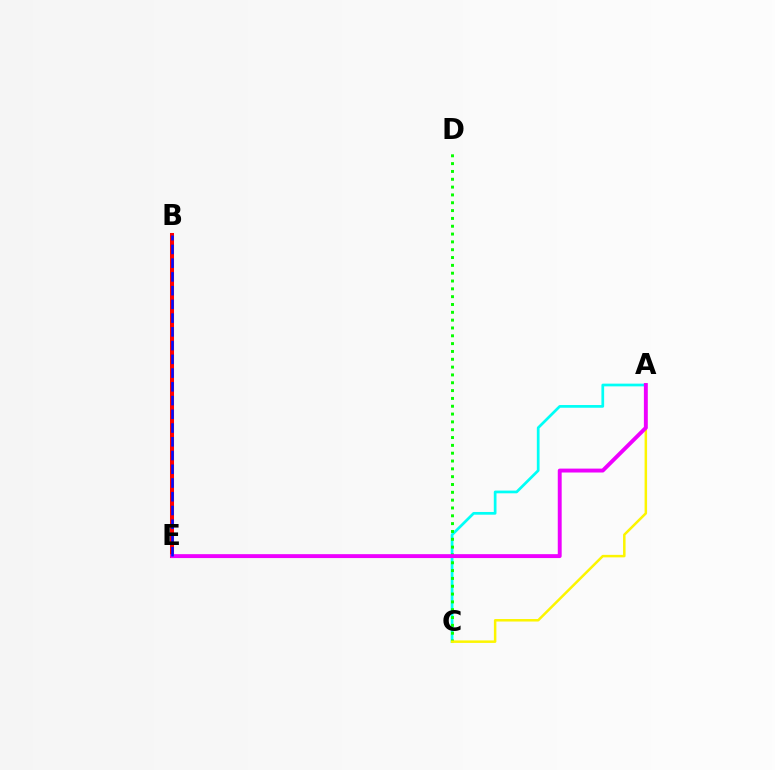{('A', 'C'): [{'color': '#00fff6', 'line_style': 'solid', 'thickness': 1.96}, {'color': '#fcf500', 'line_style': 'solid', 'thickness': 1.8}], ('B', 'E'): [{'color': '#ff0000', 'line_style': 'solid', 'thickness': 2.9}, {'color': '#0010ff', 'line_style': 'dashed', 'thickness': 1.87}], ('C', 'D'): [{'color': '#08ff00', 'line_style': 'dotted', 'thickness': 2.13}], ('A', 'E'): [{'color': '#ee00ff', 'line_style': 'solid', 'thickness': 2.81}]}